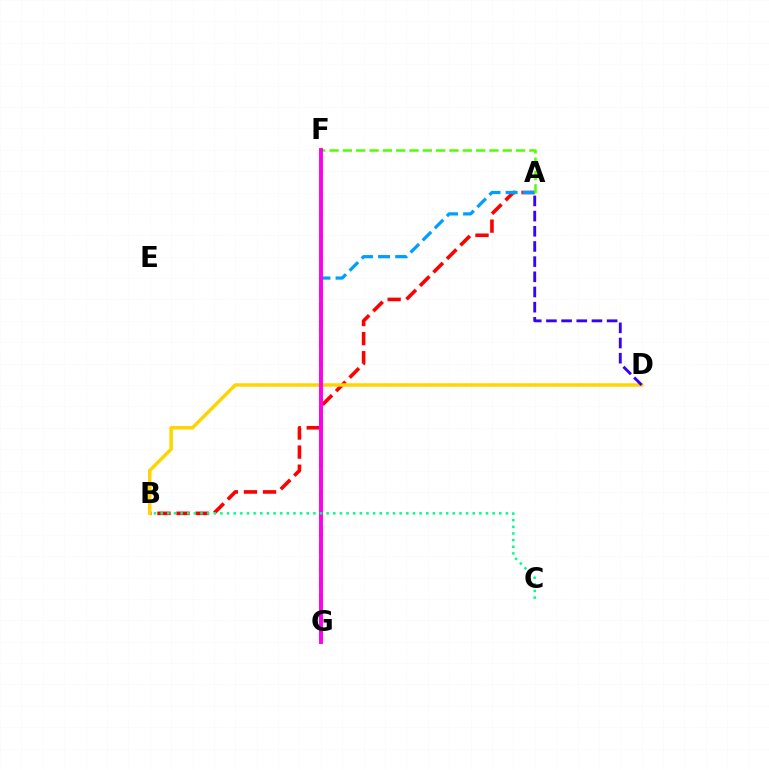{('A', 'B'): [{'color': '#ff0000', 'line_style': 'dashed', 'thickness': 2.59}], ('B', 'D'): [{'color': '#ffd500', 'line_style': 'solid', 'thickness': 2.5}], ('A', 'G'): [{'color': '#009eff', 'line_style': 'dashed', 'thickness': 2.33}], ('A', 'F'): [{'color': '#4fff00', 'line_style': 'dashed', 'thickness': 1.81}], ('F', 'G'): [{'color': '#ff00ed', 'line_style': 'solid', 'thickness': 2.82}], ('A', 'D'): [{'color': '#3700ff', 'line_style': 'dashed', 'thickness': 2.06}], ('B', 'C'): [{'color': '#00ff86', 'line_style': 'dotted', 'thickness': 1.8}]}